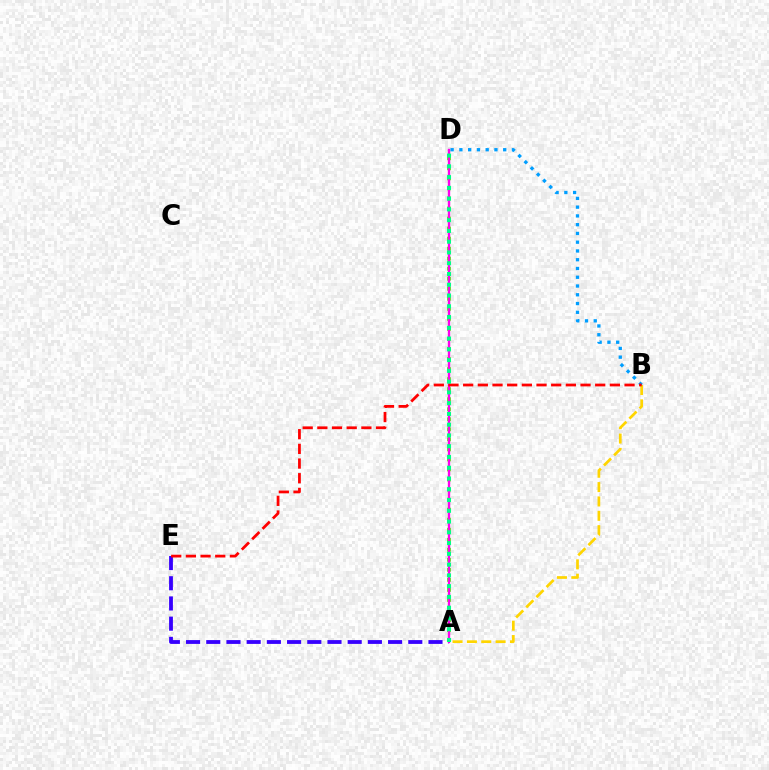{('A', 'B'): [{'color': '#ffd500', 'line_style': 'dashed', 'thickness': 1.95}], ('A', 'E'): [{'color': '#3700ff', 'line_style': 'dashed', 'thickness': 2.74}], ('A', 'D'): [{'color': '#4fff00', 'line_style': 'dotted', 'thickness': 2.73}, {'color': '#ff00ed', 'line_style': 'solid', 'thickness': 1.7}, {'color': '#00ff86', 'line_style': 'dotted', 'thickness': 2.92}], ('B', 'D'): [{'color': '#009eff', 'line_style': 'dotted', 'thickness': 2.38}], ('B', 'E'): [{'color': '#ff0000', 'line_style': 'dashed', 'thickness': 1.99}]}